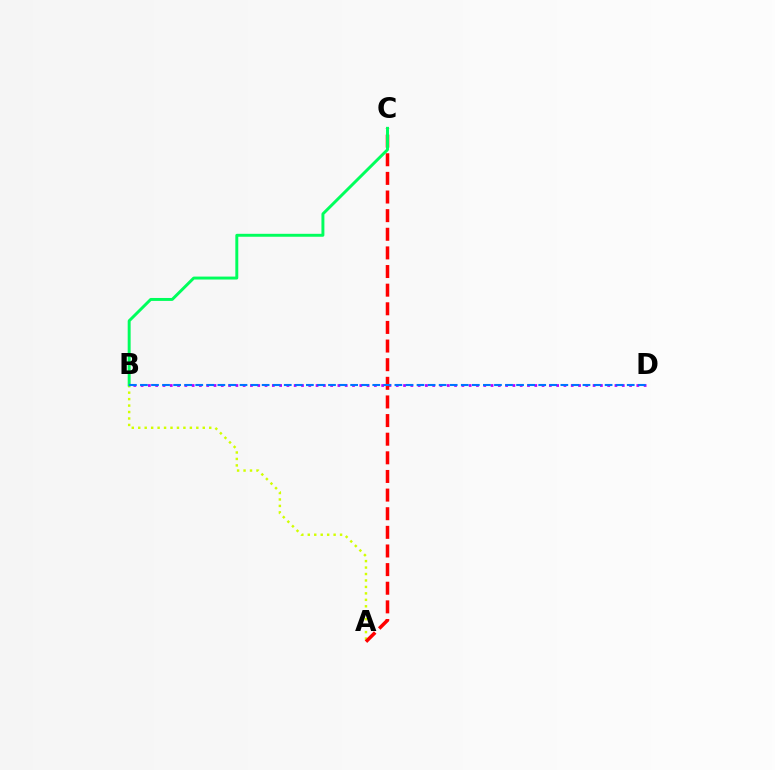{('B', 'D'): [{'color': '#b900ff', 'line_style': 'dotted', 'thickness': 1.98}, {'color': '#0074ff', 'line_style': 'dashed', 'thickness': 1.5}], ('A', 'B'): [{'color': '#d1ff00', 'line_style': 'dotted', 'thickness': 1.75}], ('A', 'C'): [{'color': '#ff0000', 'line_style': 'dashed', 'thickness': 2.53}], ('B', 'C'): [{'color': '#00ff5c', 'line_style': 'solid', 'thickness': 2.12}]}